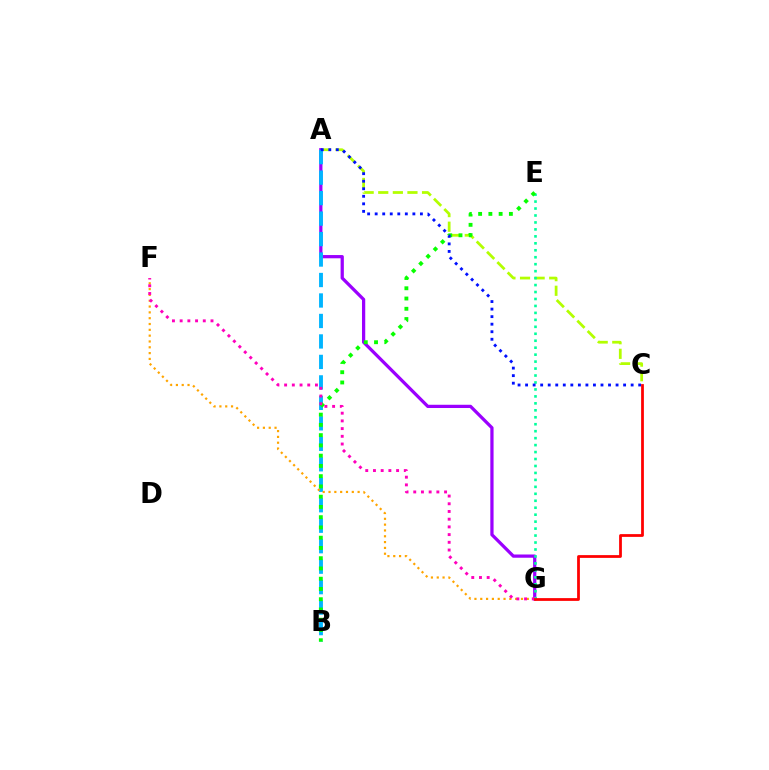{('A', 'C'): [{'color': '#b3ff00', 'line_style': 'dashed', 'thickness': 1.98}, {'color': '#0010ff', 'line_style': 'dotted', 'thickness': 2.05}], ('A', 'G'): [{'color': '#9b00ff', 'line_style': 'solid', 'thickness': 2.34}], ('E', 'G'): [{'color': '#00ff9d', 'line_style': 'dotted', 'thickness': 1.89}], ('A', 'B'): [{'color': '#00b5ff', 'line_style': 'dashed', 'thickness': 2.78}], ('B', 'E'): [{'color': '#08ff00', 'line_style': 'dotted', 'thickness': 2.79}], ('F', 'G'): [{'color': '#ffa500', 'line_style': 'dotted', 'thickness': 1.58}, {'color': '#ff00bd', 'line_style': 'dotted', 'thickness': 2.09}], ('C', 'G'): [{'color': '#ff0000', 'line_style': 'solid', 'thickness': 1.99}]}